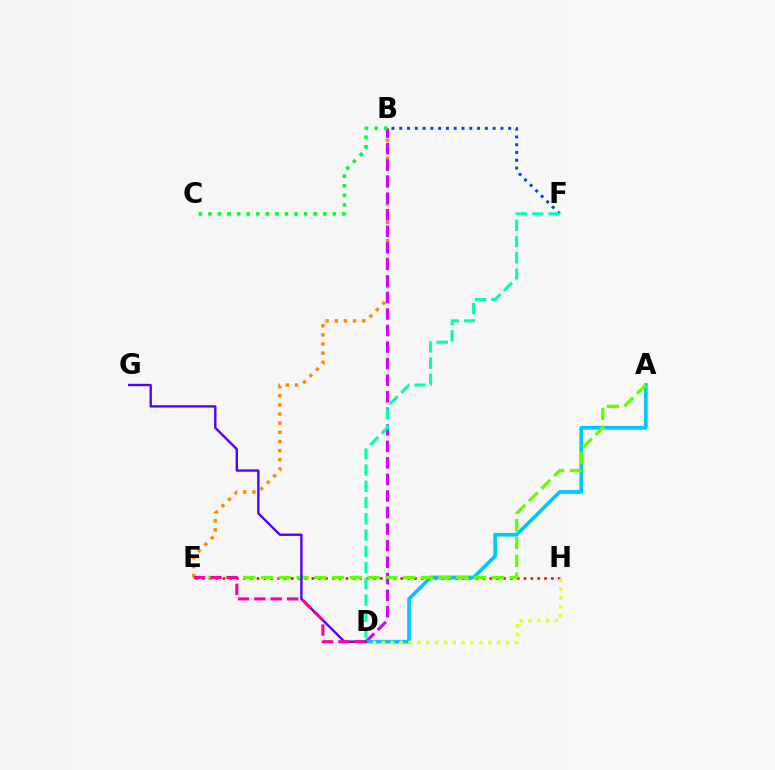{('B', 'F'): [{'color': '#003fff', 'line_style': 'dotted', 'thickness': 2.11}], ('B', 'E'): [{'color': '#ff8800', 'line_style': 'dotted', 'thickness': 2.48}], ('B', 'D'): [{'color': '#d600ff', 'line_style': 'dashed', 'thickness': 2.25}], ('E', 'H'): [{'color': '#ff0000', 'line_style': 'dotted', 'thickness': 1.86}], ('A', 'D'): [{'color': '#00c7ff', 'line_style': 'solid', 'thickness': 2.65}], ('D', 'H'): [{'color': '#eeff00', 'line_style': 'dotted', 'thickness': 2.41}], ('A', 'E'): [{'color': '#66ff00', 'line_style': 'dashed', 'thickness': 2.41}], ('D', 'G'): [{'color': '#4f00ff', 'line_style': 'solid', 'thickness': 1.7}], ('B', 'C'): [{'color': '#00ff27', 'line_style': 'dotted', 'thickness': 2.6}], ('D', 'E'): [{'color': '#ff00a0', 'line_style': 'dashed', 'thickness': 2.22}], ('D', 'F'): [{'color': '#00ffaf', 'line_style': 'dashed', 'thickness': 2.21}]}